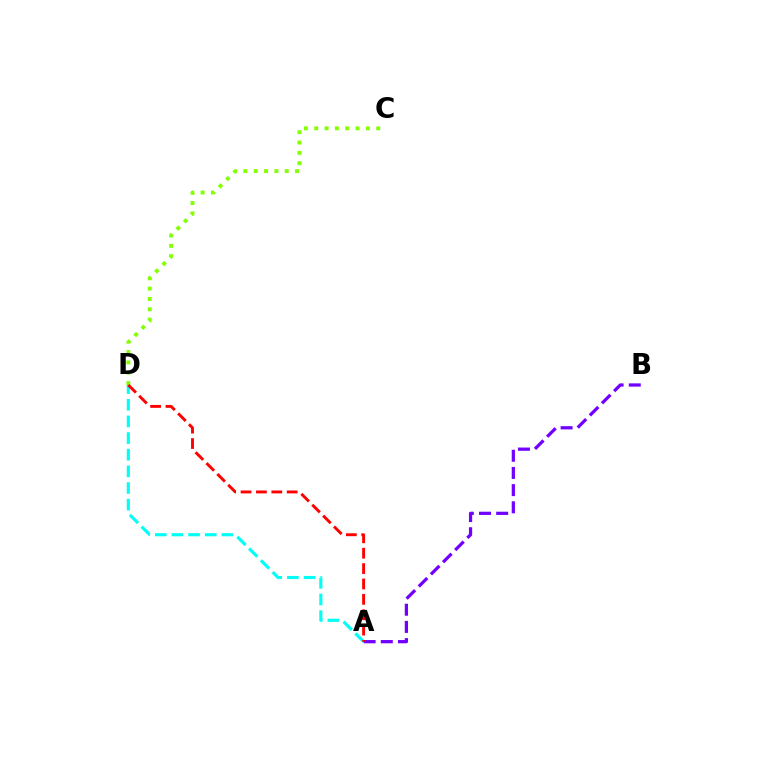{('A', 'D'): [{'color': '#00fff6', 'line_style': 'dashed', 'thickness': 2.26}, {'color': '#ff0000', 'line_style': 'dashed', 'thickness': 2.09}], ('C', 'D'): [{'color': '#84ff00', 'line_style': 'dotted', 'thickness': 2.81}], ('A', 'B'): [{'color': '#7200ff', 'line_style': 'dashed', 'thickness': 2.33}]}